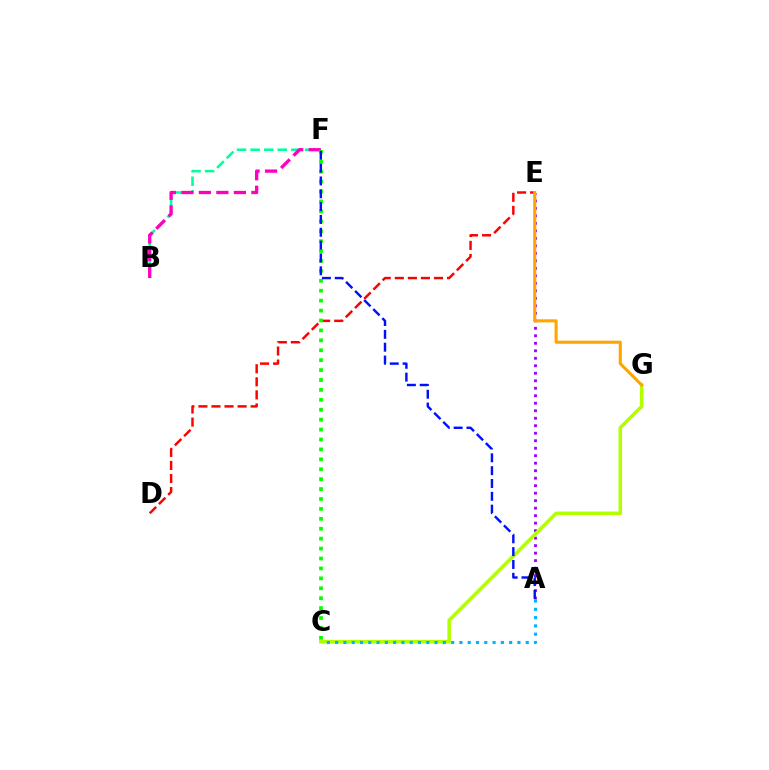{('A', 'E'): [{'color': '#9b00ff', 'line_style': 'dotted', 'thickness': 2.04}], ('D', 'E'): [{'color': '#ff0000', 'line_style': 'dashed', 'thickness': 1.77}], ('C', 'G'): [{'color': '#b3ff00', 'line_style': 'solid', 'thickness': 2.56}], ('B', 'F'): [{'color': '#00ff9d', 'line_style': 'dashed', 'thickness': 1.85}, {'color': '#ff00bd', 'line_style': 'dashed', 'thickness': 2.38}], ('A', 'C'): [{'color': '#00b5ff', 'line_style': 'dotted', 'thickness': 2.25}], ('E', 'G'): [{'color': '#ffa500', 'line_style': 'solid', 'thickness': 2.21}], ('C', 'F'): [{'color': '#08ff00', 'line_style': 'dotted', 'thickness': 2.69}], ('A', 'F'): [{'color': '#0010ff', 'line_style': 'dashed', 'thickness': 1.74}]}